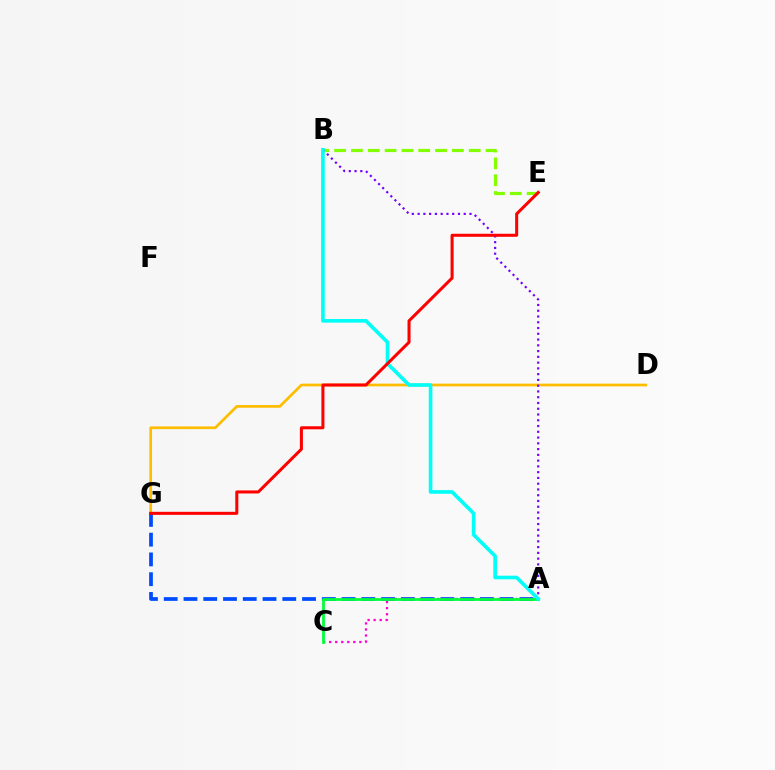{('D', 'G'): [{'color': '#ffbd00', 'line_style': 'solid', 'thickness': 1.95}], ('A', 'G'): [{'color': '#004bff', 'line_style': 'dashed', 'thickness': 2.68}], ('B', 'E'): [{'color': '#84ff00', 'line_style': 'dashed', 'thickness': 2.29}], ('A', 'C'): [{'color': '#ff00cf', 'line_style': 'dotted', 'thickness': 1.64}, {'color': '#00ff39', 'line_style': 'solid', 'thickness': 1.99}], ('A', 'B'): [{'color': '#7200ff', 'line_style': 'dotted', 'thickness': 1.57}, {'color': '#00fff6', 'line_style': 'solid', 'thickness': 2.62}], ('E', 'G'): [{'color': '#ff0000', 'line_style': 'solid', 'thickness': 2.18}]}